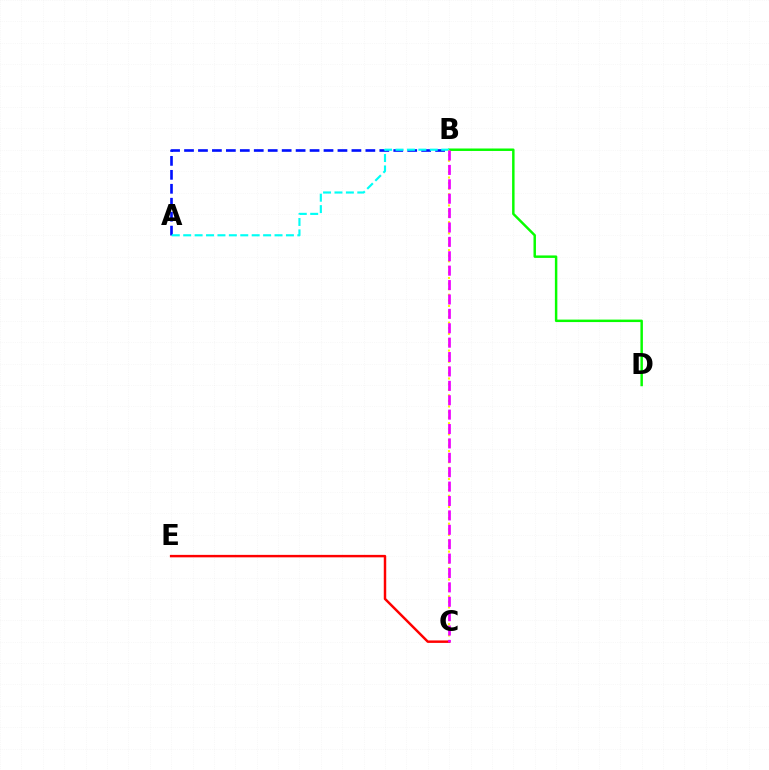{('A', 'B'): [{'color': '#0010ff', 'line_style': 'dashed', 'thickness': 1.89}, {'color': '#00fff6', 'line_style': 'dashed', 'thickness': 1.55}], ('B', 'D'): [{'color': '#08ff00', 'line_style': 'solid', 'thickness': 1.78}], ('B', 'C'): [{'color': '#fcf500', 'line_style': 'dotted', 'thickness': 1.52}, {'color': '#ee00ff', 'line_style': 'dashed', 'thickness': 1.96}], ('C', 'E'): [{'color': '#ff0000', 'line_style': 'solid', 'thickness': 1.77}]}